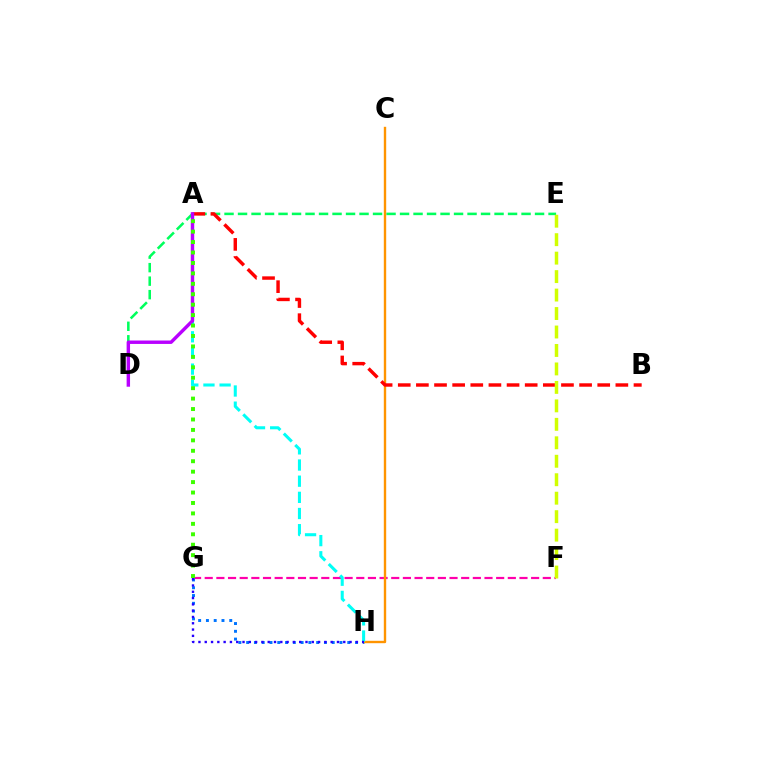{('D', 'E'): [{'color': '#00ff5c', 'line_style': 'dashed', 'thickness': 1.83}], ('F', 'G'): [{'color': '#ff00ac', 'line_style': 'dashed', 'thickness': 1.58}], ('G', 'H'): [{'color': '#0074ff', 'line_style': 'dotted', 'thickness': 2.11}, {'color': '#2500ff', 'line_style': 'dotted', 'thickness': 1.71}], ('C', 'H'): [{'color': '#ff9400', 'line_style': 'solid', 'thickness': 1.72}], ('A', 'B'): [{'color': '#ff0000', 'line_style': 'dashed', 'thickness': 2.46}], ('A', 'H'): [{'color': '#00fff6', 'line_style': 'dashed', 'thickness': 2.2}], ('E', 'F'): [{'color': '#d1ff00', 'line_style': 'dashed', 'thickness': 2.51}], ('A', 'D'): [{'color': '#b900ff', 'line_style': 'solid', 'thickness': 2.46}], ('A', 'G'): [{'color': '#3dff00', 'line_style': 'dotted', 'thickness': 2.84}]}